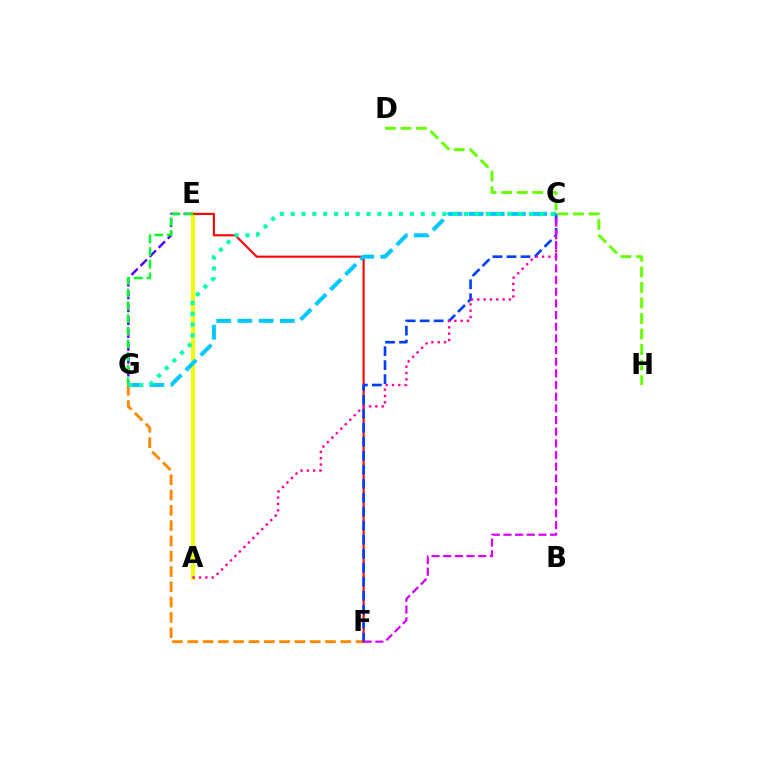{('A', 'E'): [{'color': '#eeff00', 'line_style': 'solid', 'thickness': 2.89}], ('F', 'G'): [{'color': '#ff8800', 'line_style': 'dashed', 'thickness': 2.08}], ('E', 'F'): [{'color': '#ff0000', 'line_style': 'solid', 'thickness': 1.52}], ('E', 'G'): [{'color': '#4f00ff', 'line_style': 'dashed', 'thickness': 1.75}, {'color': '#00ff27', 'line_style': 'dashed', 'thickness': 1.72}], ('C', 'F'): [{'color': '#003fff', 'line_style': 'dashed', 'thickness': 1.9}, {'color': '#d600ff', 'line_style': 'dashed', 'thickness': 1.58}], ('D', 'H'): [{'color': '#66ff00', 'line_style': 'dashed', 'thickness': 2.11}], ('C', 'G'): [{'color': '#00c7ff', 'line_style': 'dashed', 'thickness': 2.88}, {'color': '#00ffaf', 'line_style': 'dotted', 'thickness': 2.94}], ('A', 'C'): [{'color': '#ff00a0', 'line_style': 'dotted', 'thickness': 1.72}]}